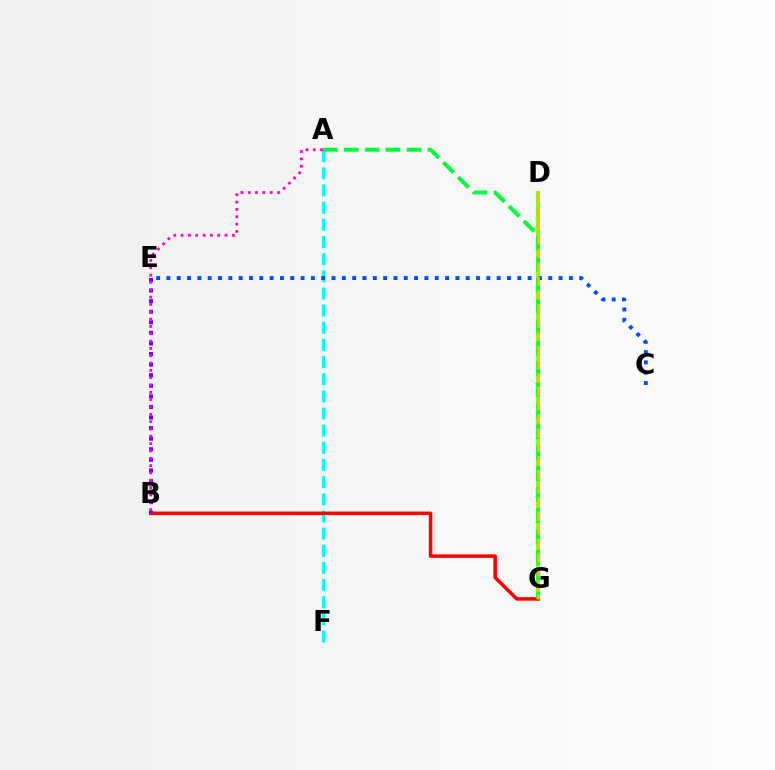{('D', 'G'): [{'color': '#84ff00', 'line_style': 'solid', 'thickness': 2.85}, {'color': '#ffbd00', 'line_style': 'dashed', 'thickness': 1.88}], ('A', 'F'): [{'color': '#00fff6', 'line_style': 'dashed', 'thickness': 2.33}], ('B', 'G'): [{'color': '#ff0000', 'line_style': 'solid', 'thickness': 2.55}], ('B', 'E'): [{'color': '#7200ff', 'line_style': 'dotted', 'thickness': 2.87}], ('A', 'B'): [{'color': '#ff00cf', 'line_style': 'dotted', 'thickness': 1.99}], ('A', 'G'): [{'color': '#00ff39', 'line_style': 'dashed', 'thickness': 2.84}], ('C', 'E'): [{'color': '#004bff', 'line_style': 'dotted', 'thickness': 2.8}]}